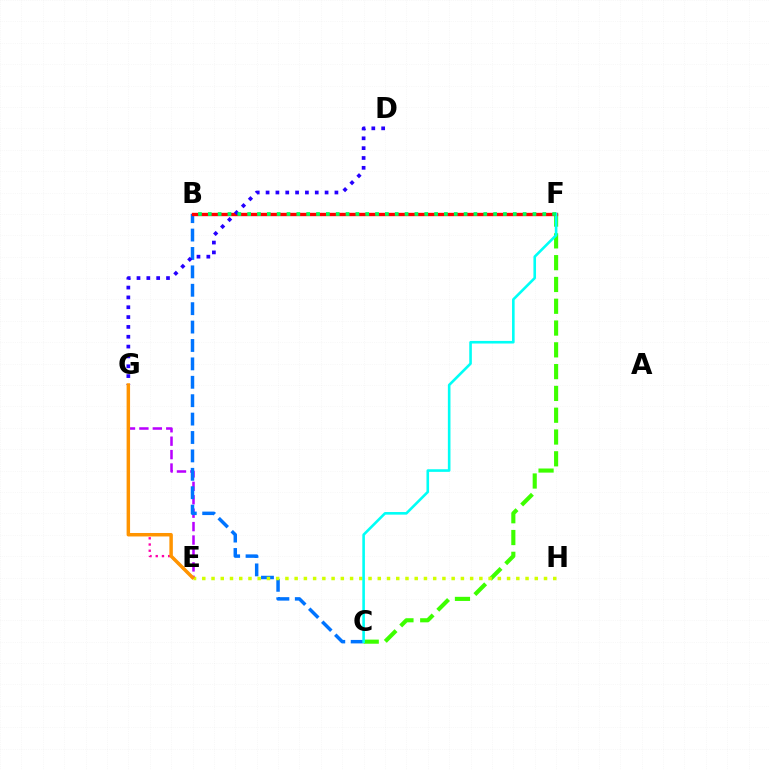{('E', 'G'): [{'color': '#ff00ac', 'line_style': 'dotted', 'thickness': 1.69}, {'color': '#b900ff', 'line_style': 'dashed', 'thickness': 1.82}, {'color': '#ff9400', 'line_style': 'solid', 'thickness': 2.5}], ('C', 'F'): [{'color': '#3dff00', 'line_style': 'dashed', 'thickness': 2.96}, {'color': '#00fff6', 'line_style': 'solid', 'thickness': 1.88}], ('B', 'C'): [{'color': '#0074ff', 'line_style': 'dashed', 'thickness': 2.5}], ('E', 'H'): [{'color': '#d1ff00', 'line_style': 'dotted', 'thickness': 2.51}], ('B', 'F'): [{'color': '#ff0000', 'line_style': 'solid', 'thickness': 2.41}, {'color': '#00ff5c', 'line_style': 'dotted', 'thickness': 2.67}], ('D', 'G'): [{'color': '#2500ff', 'line_style': 'dotted', 'thickness': 2.67}]}